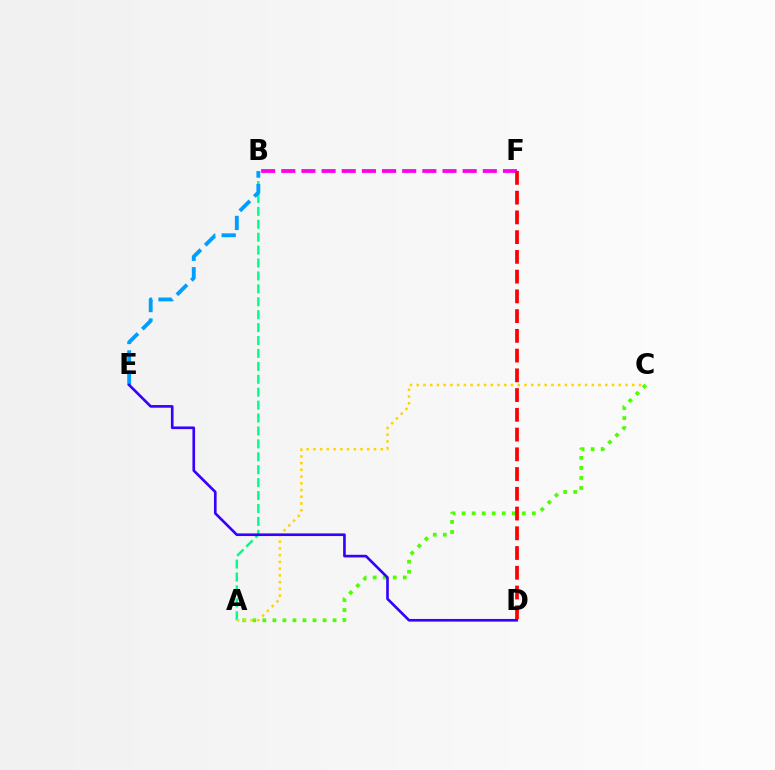{('B', 'F'): [{'color': '#ff00ed', 'line_style': 'dashed', 'thickness': 2.74}], ('A', 'C'): [{'color': '#4fff00', 'line_style': 'dotted', 'thickness': 2.73}, {'color': '#ffd500', 'line_style': 'dotted', 'thickness': 1.83}], ('D', 'F'): [{'color': '#ff0000', 'line_style': 'dashed', 'thickness': 2.68}], ('A', 'B'): [{'color': '#00ff86', 'line_style': 'dashed', 'thickness': 1.75}], ('B', 'E'): [{'color': '#009eff', 'line_style': 'dashed', 'thickness': 2.78}], ('D', 'E'): [{'color': '#3700ff', 'line_style': 'solid', 'thickness': 1.9}]}